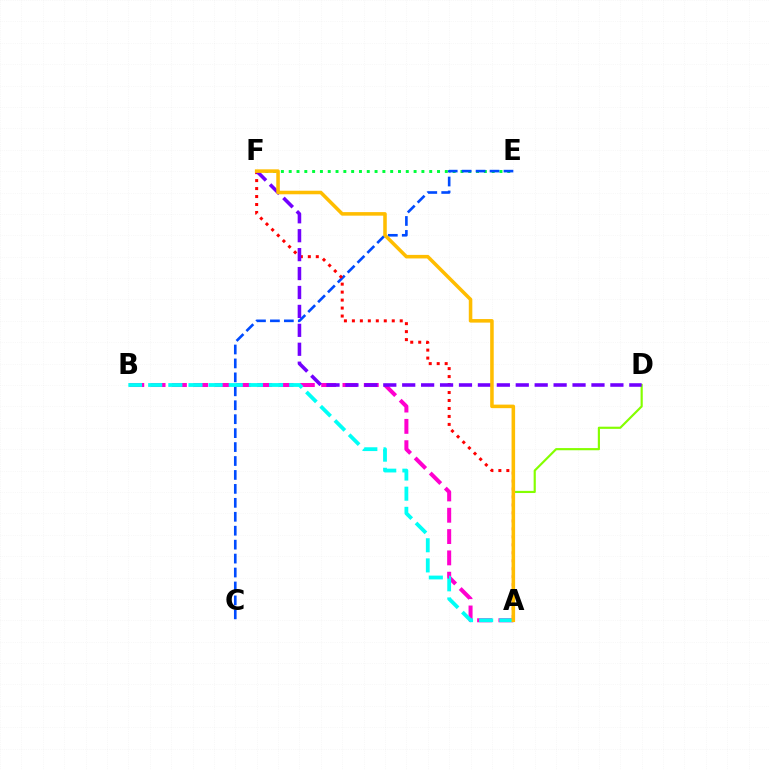{('A', 'D'): [{'color': '#84ff00', 'line_style': 'solid', 'thickness': 1.56}], ('E', 'F'): [{'color': '#00ff39', 'line_style': 'dotted', 'thickness': 2.12}], ('C', 'E'): [{'color': '#004bff', 'line_style': 'dashed', 'thickness': 1.89}], ('A', 'F'): [{'color': '#ff0000', 'line_style': 'dotted', 'thickness': 2.17}, {'color': '#ffbd00', 'line_style': 'solid', 'thickness': 2.56}], ('A', 'B'): [{'color': '#ff00cf', 'line_style': 'dashed', 'thickness': 2.9}, {'color': '#00fff6', 'line_style': 'dashed', 'thickness': 2.74}], ('D', 'F'): [{'color': '#7200ff', 'line_style': 'dashed', 'thickness': 2.57}]}